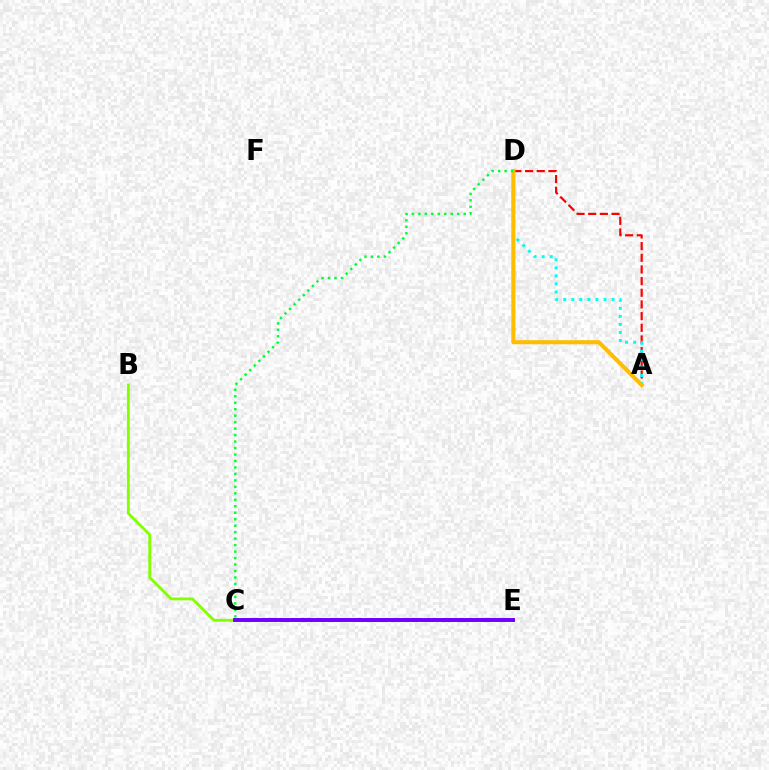{('A', 'D'): [{'color': '#ff0000', 'line_style': 'dashed', 'thickness': 1.59}, {'color': '#00fff6', 'line_style': 'dotted', 'thickness': 2.19}, {'color': '#ffbd00', 'line_style': 'solid', 'thickness': 2.92}], ('C', 'E'): [{'color': '#004bff', 'line_style': 'solid', 'thickness': 2.69}, {'color': '#ff00cf', 'line_style': 'solid', 'thickness': 2.08}, {'color': '#7200ff', 'line_style': 'solid', 'thickness': 2.75}], ('C', 'D'): [{'color': '#00ff39', 'line_style': 'dotted', 'thickness': 1.76}], ('B', 'C'): [{'color': '#84ff00', 'line_style': 'solid', 'thickness': 2.06}]}